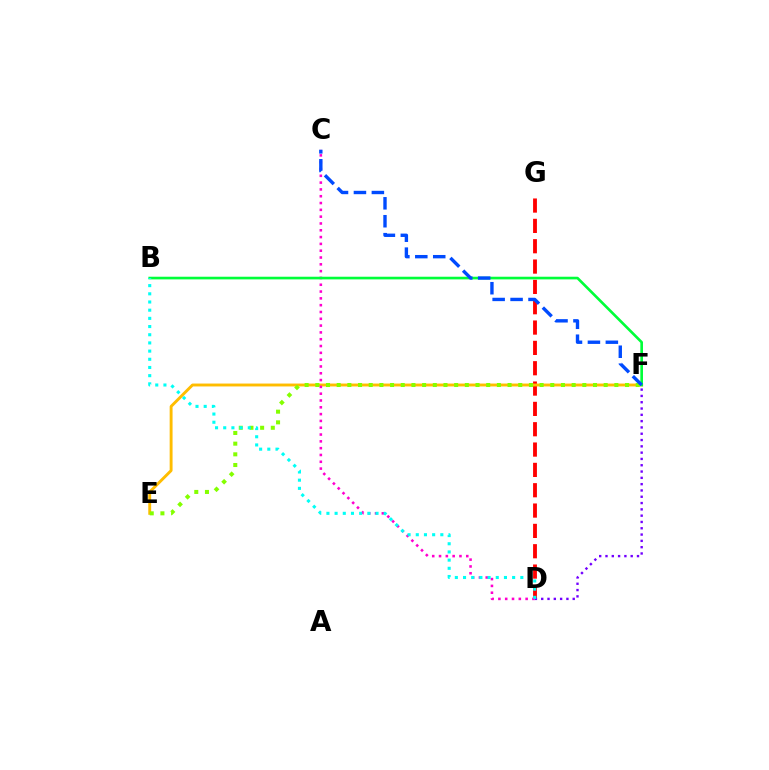{('D', 'G'): [{'color': '#ff0000', 'line_style': 'dashed', 'thickness': 2.76}], ('E', 'F'): [{'color': '#ffbd00', 'line_style': 'solid', 'thickness': 2.09}, {'color': '#84ff00', 'line_style': 'dotted', 'thickness': 2.9}], ('C', 'D'): [{'color': '#ff00cf', 'line_style': 'dotted', 'thickness': 1.85}], ('B', 'F'): [{'color': '#00ff39', 'line_style': 'solid', 'thickness': 1.91}], ('D', 'F'): [{'color': '#7200ff', 'line_style': 'dotted', 'thickness': 1.71}], ('C', 'F'): [{'color': '#004bff', 'line_style': 'dashed', 'thickness': 2.44}], ('B', 'D'): [{'color': '#00fff6', 'line_style': 'dotted', 'thickness': 2.22}]}